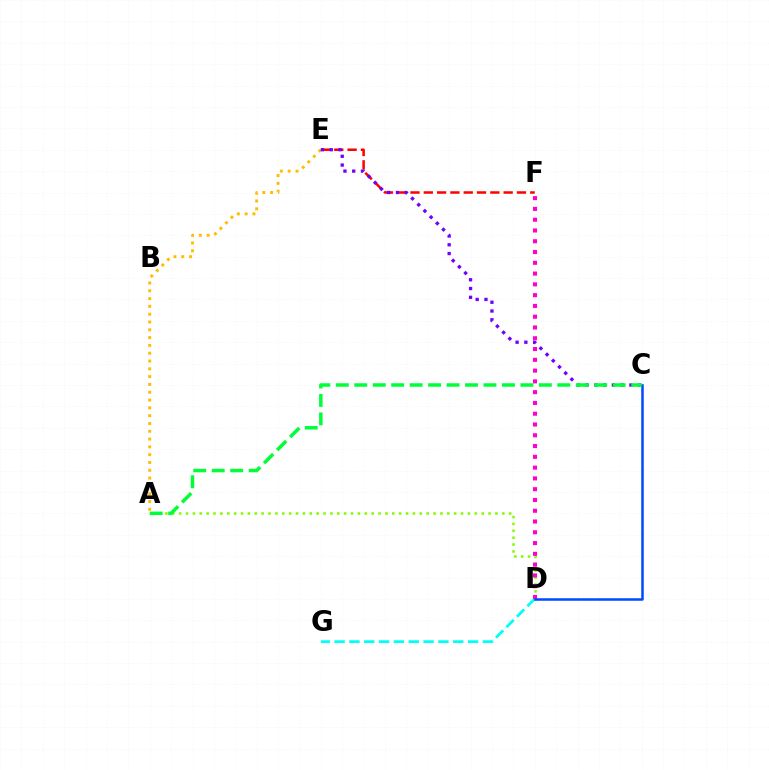{('A', 'E'): [{'color': '#ffbd00', 'line_style': 'dotted', 'thickness': 2.12}], ('E', 'F'): [{'color': '#ff0000', 'line_style': 'dashed', 'thickness': 1.81}], ('D', 'G'): [{'color': '#00fff6', 'line_style': 'dashed', 'thickness': 2.02}], ('A', 'D'): [{'color': '#84ff00', 'line_style': 'dotted', 'thickness': 1.87}], ('C', 'E'): [{'color': '#7200ff', 'line_style': 'dotted', 'thickness': 2.38}], ('D', 'F'): [{'color': '#ff00cf', 'line_style': 'dotted', 'thickness': 2.93}], ('C', 'D'): [{'color': '#004bff', 'line_style': 'solid', 'thickness': 1.82}], ('A', 'C'): [{'color': '#00ff39', 'line_style': 'dashed', 'thickness': 2.51}]}